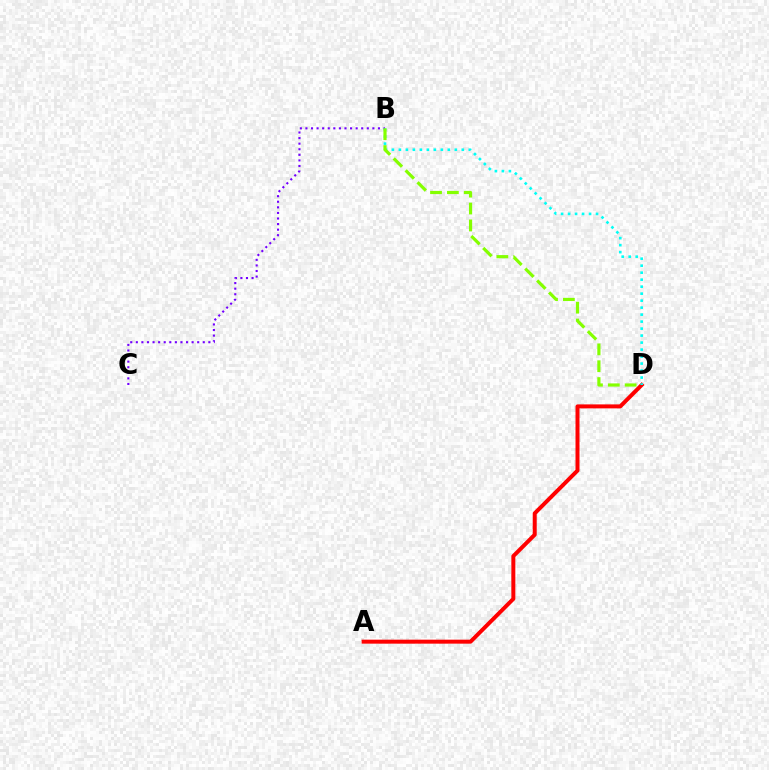{('B', 'C'): [{'color': '#7200ff', 'line_style': 'dotted', 'thickness': 1.52}], ('A', 'D'): [{'color': '#ff0000', 'line_style': 'solid', 'thickness': 2.87}], ('B', 'D'): [{'color': '#00fff6', 'line_style': 'dotted', 'thickness': 1.9}, {'color': '#84ff00', 'line_style': 'dashed', 'thickness': 2.29}]}